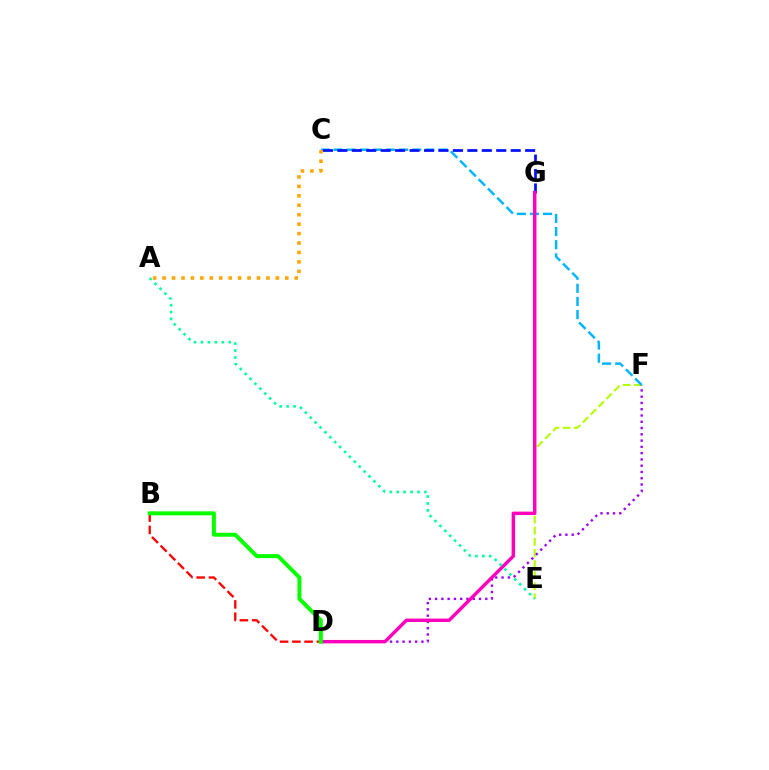{('E', 'F'): [{'color': '#b3ff00', 'line_style': 'dashed', 'thickness': 1.51}], ('D', 'F'): [{'color': '#9b00ff', 'line_style': 'dotted', 'thickness': 1.7}], ('C', 'F'): [{'color': '#00b5ff', 'line_style': 'dashed', 'thickness': 1.78}], ('C', 'G'): [{'color': '#0010ff', 'line_style': 'dashed', 'thickness': 1.96}], ('B', 'D'): [{'color': '#ff0000', 'line_style': 'dashed', 'thickness': 1.66}, {'color': '#08ff00', 'line_style': 'solid', 'thickness': 2.87}], ('D', 'G'): [{'color': '#ff00bd', 'line_style': 'solid', 'thickness': 2.47}], ('A', 'C'): [{'color': '#ffa500', 'line_style': 'dotted', 'thickness': 2.56}], ('A', 'E'): [{'color': '#00ff9d', 'line_style': 'dotted', 'thickness': 1.88}]}